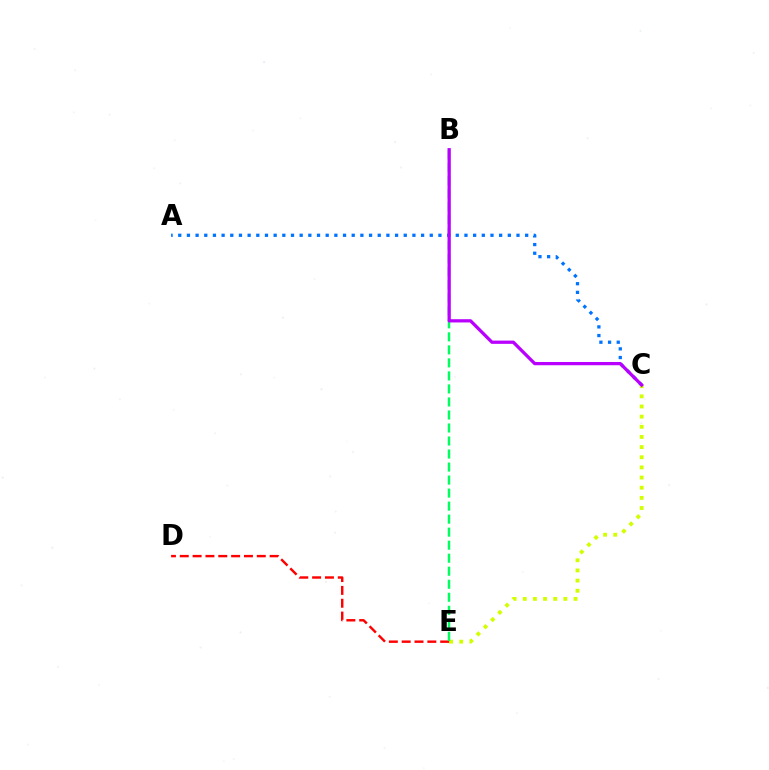{('C', 'E'): [{'color': '#d1ff00', 'line_style': 'dotted', 'thickness': 2.76}], ('D', 'E'): [{'color': '#ff0000', 'line_style': 'dashed', 'thickness': 1.74}], ('A', 'C'): [{'color': '#0074ff', 'line_style': 'dotted', 'thickness': 2.36}], ('B', 'E'): [{'color': '#00ff5c', 'line_style': 'dashed', 'thickness': 1.77}], ('B', 'C'): [{'color': '#b900ff', 'line_style': 'solid', 'thickness': 2.34}]}